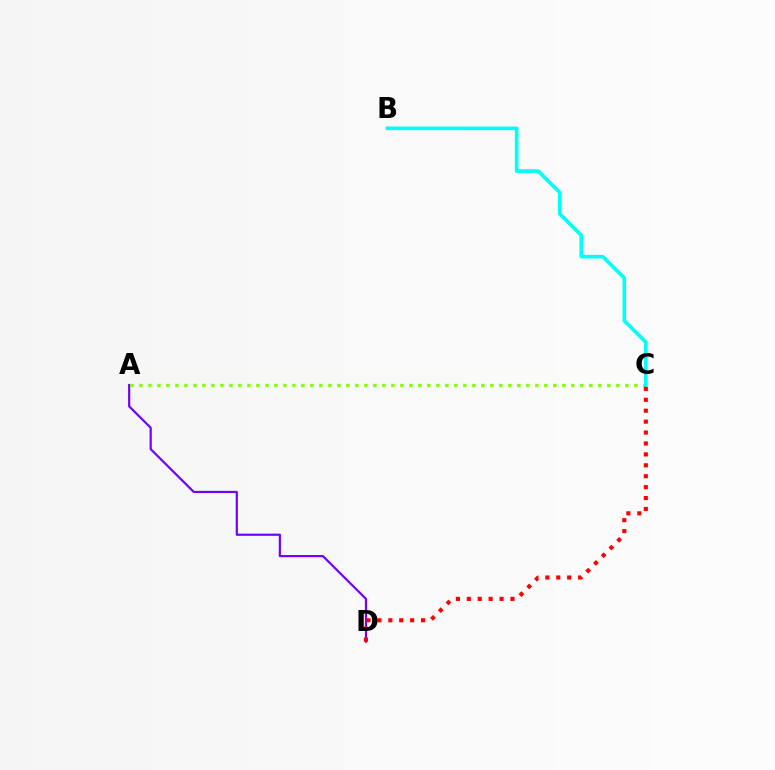{('A', 'D'): [{'color': '#7200ff', 'line_style': 'solid', 'thickness': 1.57}], ('A', 'C'): [{'color': '#84ff00', 'line_style': 'dotted', 'thickness': 2.44}], ('B', 'C'): [{'color': '#00fff6', 'line_style': 'solid', 'thickness': 2.61}], ('C', 'D'): [{'color': '#ff0000', 'line_style': 'dotted', 'thickness': 2.97}]}